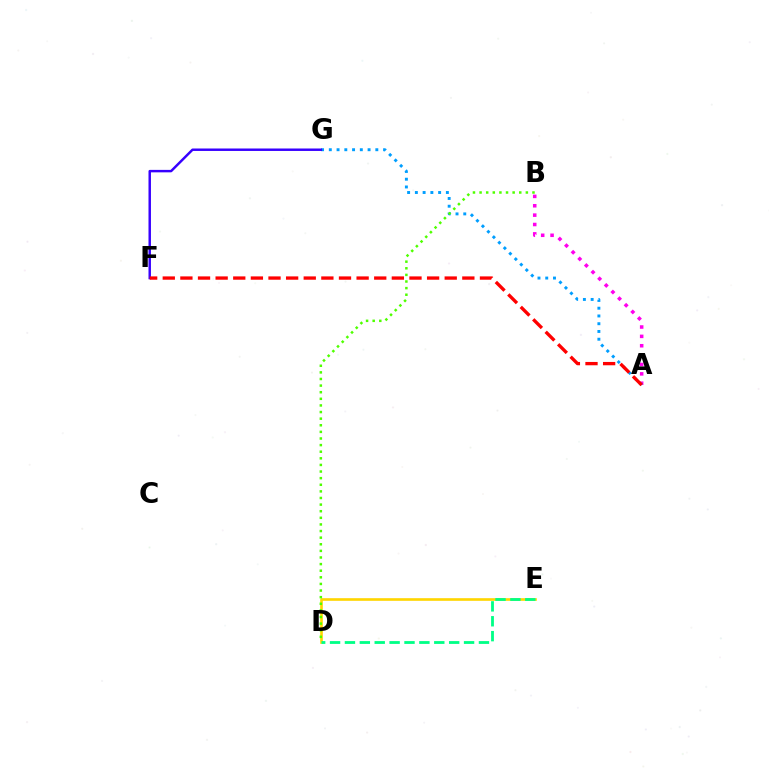{('D', 'E'): [{'color': '#ffd500', 'line_style': 'solid', 'thickness': 1.9}, {'color': '#00ff86', 'line_style': 'dashed', 'thickness': 2.02}], ('A', 'B'): [{'color': '#ff00ed', 'line_style': 'dotted', 'thickness': 2.55}], ('A', 'G'): [{'color': '#009eff', 'line_style': 'dotted', 'thickness': 2.11}], ('B', 'D'): [{'color': '#4fff00', 'line_style': 'dotted', 'thickness': 1.8}], ('F', 'G'): [{'color': '#3700ff', 'line_style': 'solid', 'thickness': 1.77}], ('A', 'F'): [{'color': '#ff0000', 'line_style': 'dashed', 'thickness': 2.39}]}